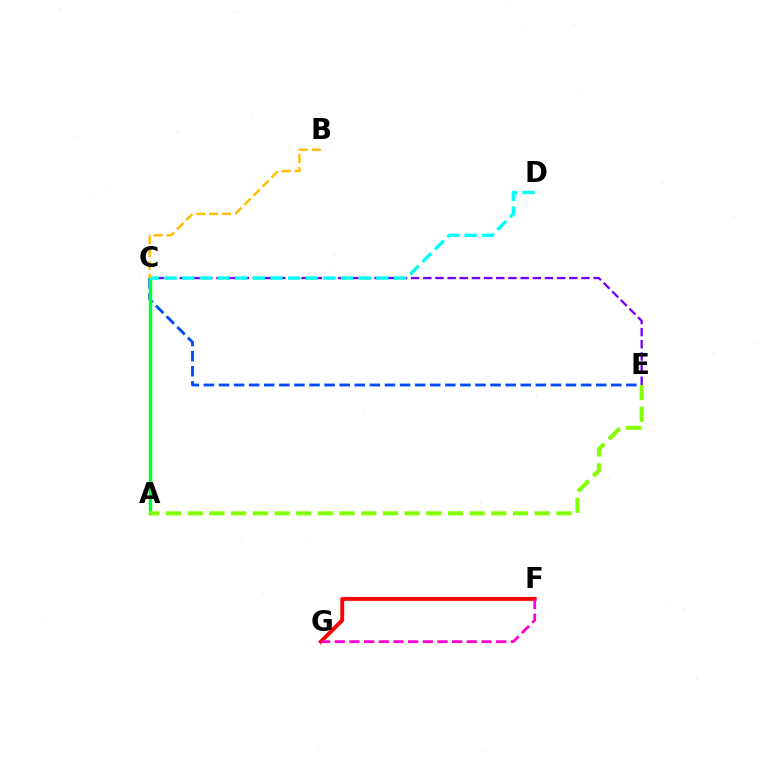{('C', 'E'): [{'color': '#004bff', 'line_style': 'dashed', 'thickness': 2.05}, {'color': '#7200ff', 'line_style': 'dashed', 'thickness': 1.65}], ('A', 'C'): [{'color': '#00ff39', 'line_style': 'solid', 'thickness': 2.48}], ('C', 'D'): [{'color': '#00fff6', 'line_style': 'dashed', 'thickness': 2.4}], ('F', 'G'): [{'color': '#ff0000', 'line_style': 'solid', 'thickness': 2.8}, {'color': '#ff00cf', 'line_style': 'dashed', 'thickness': 1.99}], ('A', 'E'): [{'color': '#84ff00', 'line_style': 'dashed', 'thickness': 2.95}], ('B', 'C'): [{'color': '#ffbd00', 'line_style': 'dashed', 'thickness': 1.75}]}